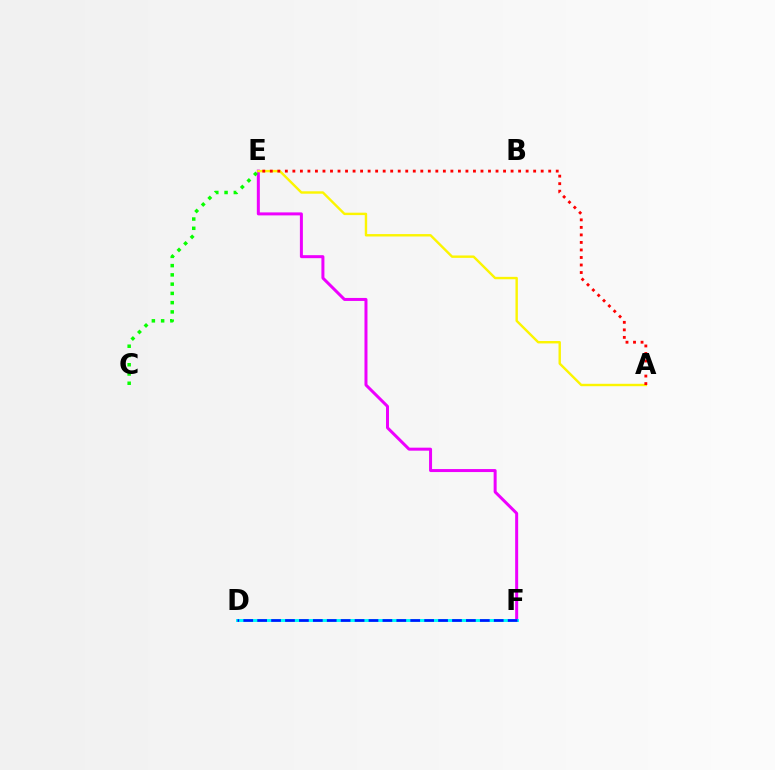{('E', 'F'): [{'color': '#ee00ff', 'line_style': 'solid', 'thickness': 2.16}], ('D', 'F'): [{'color': '#00fff6', 'line_style': 'solid', 'thickness': 2.12}, {'color': '#0010ff', 'line_style': 'dashed', 'thickness': 1.89}], ('A', 'E'): [{'color': '#fcf500', 'line_style': 'solid', 'thickness': 1.74}, {'color': '#ff0000', 'line_style': 'dotted', 'thickness': 2.04}], ('C', 'E'): [{'color': '#08ff00', 'line_style': 'dotted', 'thickness': 2.52}]}